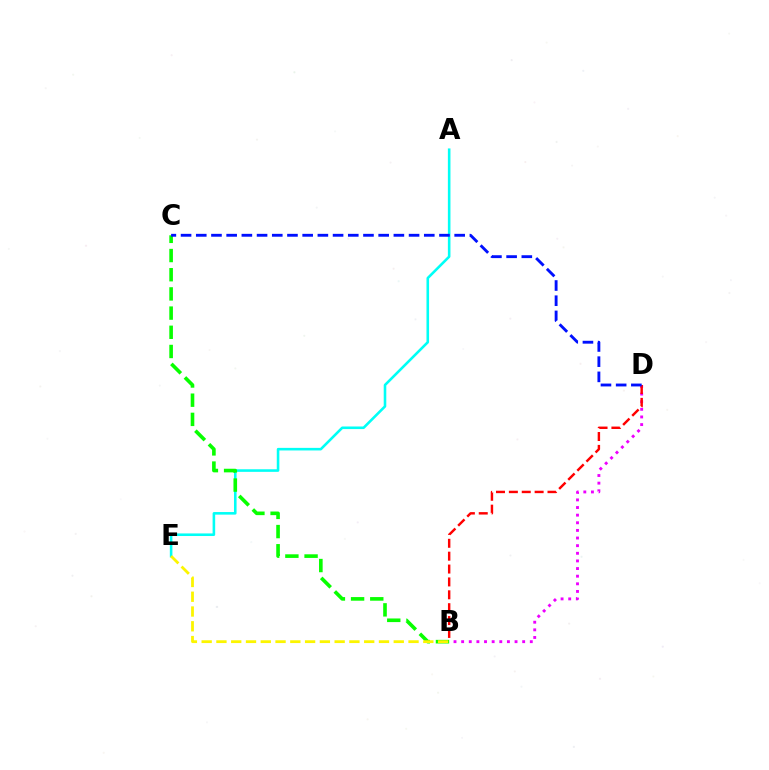{('B', 'D'): [{'color': '#ee00ff', 'line_style': 'dotted', 'thickness': 2.07}, {'color': '#ff0000', 'line_style': 'dashed', 'thickness': 1.75}], ('A', 'E'): [{'color': '#00fff6', 'line_style': 'solid', 'thickness': 1.86}], ('B', 'C'): [{'color': '#08ff00', 'line_style': 'dashed', 'thickness': 2.61}], ('B', 'E'): [{'color': '#fcf500', 'line_style': 'dashed', 'thickness': 2.01}], ('C', 'D'): [{'color': '#0010ff', 'line_style': 'dashed', 'thickness': 2.07}]}